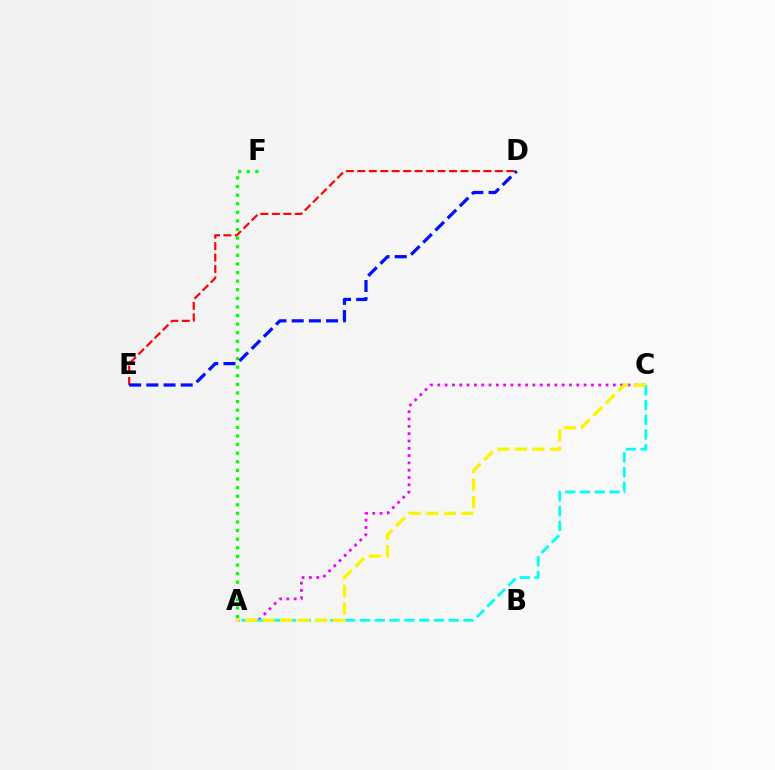{('A', 'F'): [{'color': '#08ff00', 'line_style': 'dotted', 'thickness': 2.34}], ('A', 'C'): [{'color': '#ee00ff', 'line_style': 'dotted', 'thickness': 1.99}, {'color': '#00fff6', 'line_style': 'dashed', 'thickness': 2.01}, {'color': '#fcf500', 'line_style': 'dashed', 'thickness': 2.38}], ('D', 'E'): [{'color': '#ff0000', 'line_style': 'dashed', 'thickness': 1.56}, {'color': '#0010ff', 'line_style': 'dashed', 'thickness': 2.33}]}